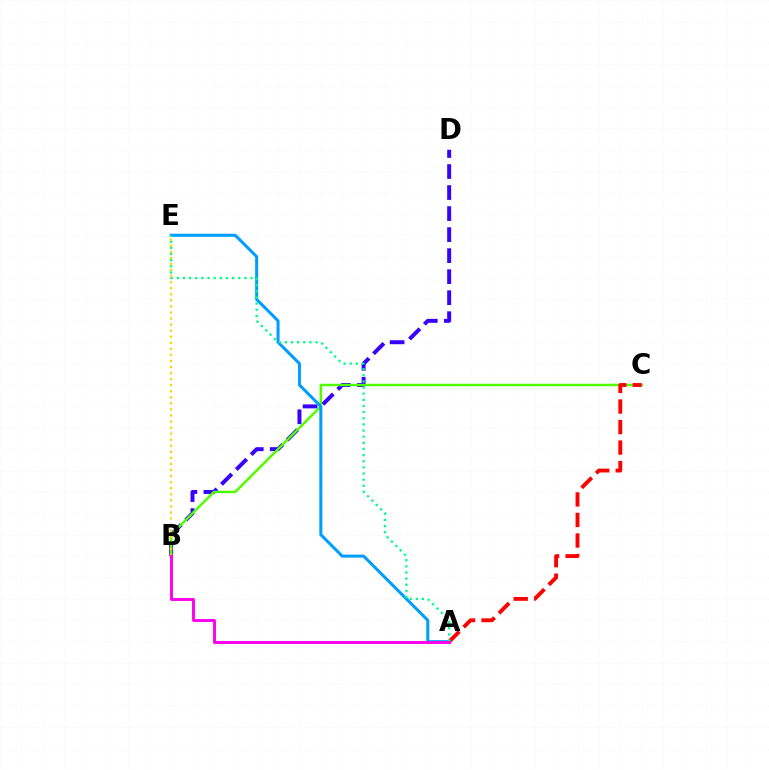{('B', 'D'): [{'color': '#3700ff', 'line_style': 'dashed', 'thickness': 2.86}], ('B', 'C'): [{'color': '#4fff00', 'line_style': 'solid', 'thickness': 1.78}], ('A', 'C'): [{'color': '#ff0000', 'line_style': 'dashed', 'thickness': 2.79}], ('A', 'E'): [{'color': '#009eff', 'line_style': 'solid', 'thickness': 2.18}, {'color': '#00ff86', 'line_style': 'dotted', 'thickness': 1.67}], ('B', 'E'): [{'color': '#ffd500', 'line_style': 'dotted', 'thickness': 1.65}], ('A', 'B'): [{'color': '#ff00ed', 'line_style': 'solid', 'thickness': 2.1}]}